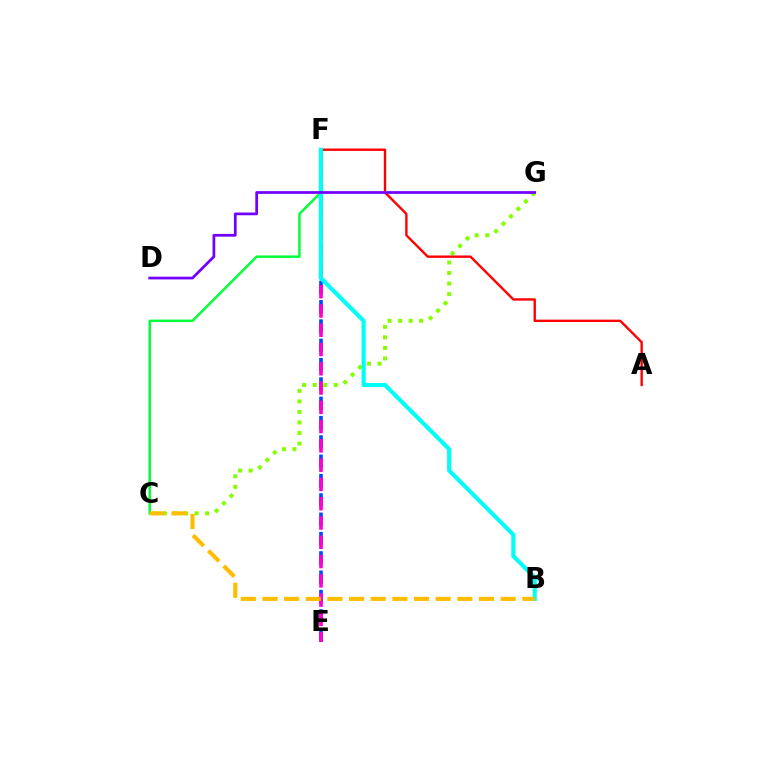{('E', 'F'): [{'color': '#004bff', 'line_style': 'dashed', 'thickness': 2.63}, {'color': '#ff00cf', 'line_style': 'dashed', 'thickness': 2.62}], ('C', 'G'): [{'color': '#84ff00', 'line_style': 'dotted', 'thickness': 2.86}], ('C', 'F'): [{'color': '#00ff39', 'line_style': 'solid', 'thickness': 1.78}], ('A', 'F'): [{'color': '#ff0000', 'line_style': 'solid', 'thickness': 1.72}], ('B', 'F'): [{'color': '#00fff6', 'line_style': 'solid', 'thickness': 2.98}], ('B', 'C'): [{'color': '#ffbd00', 'line_style': 'dashed', 'thickness': 2.94}], ('D', 'G'): [{'color': '#7200ff', 'line_style': 'solid', 'thickness': 1.97}]}